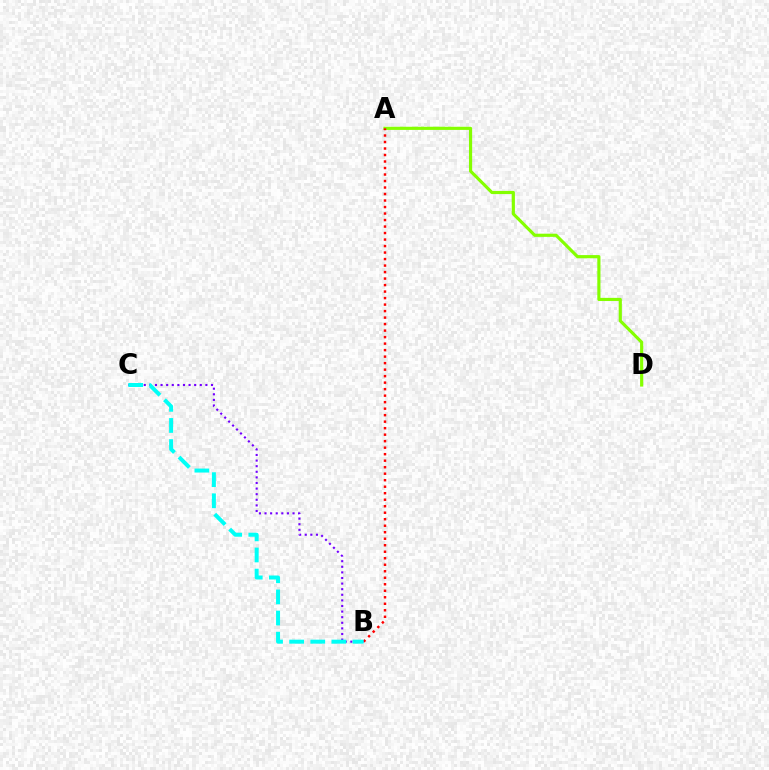{('A', 'D'): [{'color': '#84ff00', 'line_style': 'solid', 'thickness': 2.28}], ('A', 'B'): [{'color': '#ff0000', 'line_style': 'dotted', 'thickness': 1.77}], ('B', 'C'): [{'color': '#7200ff', 'line_style': 'dotted', 'thickness': 1.52}, {'color': '#00fff6', 'line_style': 'dashed', 'thickness': 2.87}]}